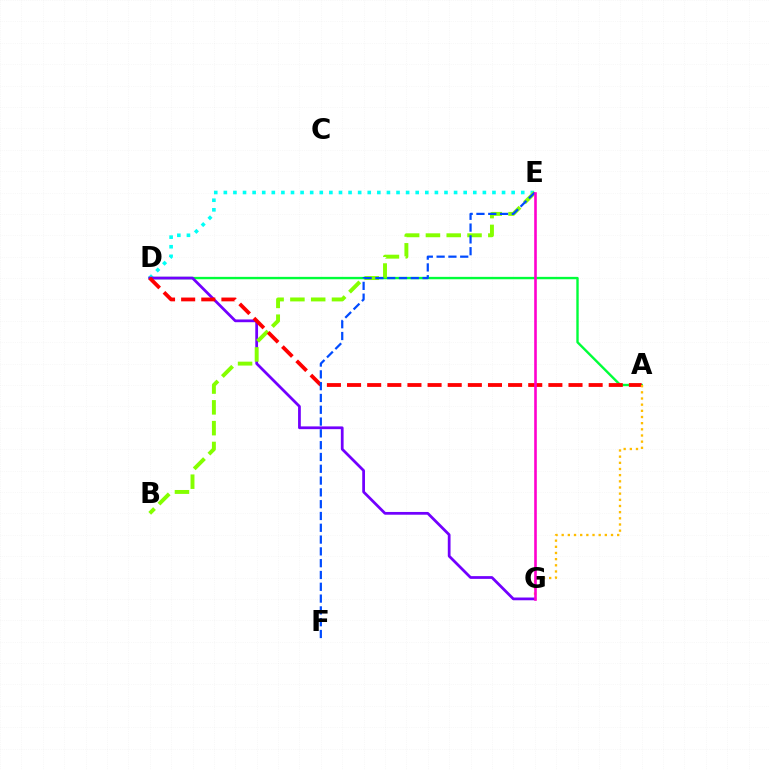{('A', 'D'): [{'color': '#00ff39', 'line_style': 'solid', 'thickness': 1.72}, {'color': '#ff0000', 'line_style': 'dashed', 'thickness': 2.74}], ('D', 'E'): [{'color': '#00fff6', 'line_style': 'dotted', 'thickness': 2.61}], ('D', 'G'): [{'color': '#7200ff', 'line_style': 'solid', 'thickness': 1.98}], ('B', 'E'): [{'color': '#84ff00', 'line_style': 'dashed', 'thickness': 2.83}], ('E', 'F'): [{'color': '#004bff', 'line_style': 'dashed', 'thickness': 1.6}], ('A', 'G'): [{'color': '#ffbd00', 'line_style': 'dotted', 'thickness': 1.68}], ('E', 'G'): [{'color': '#ff00cf', 'line_style': 'solid', 'thickness': 1.88}]}